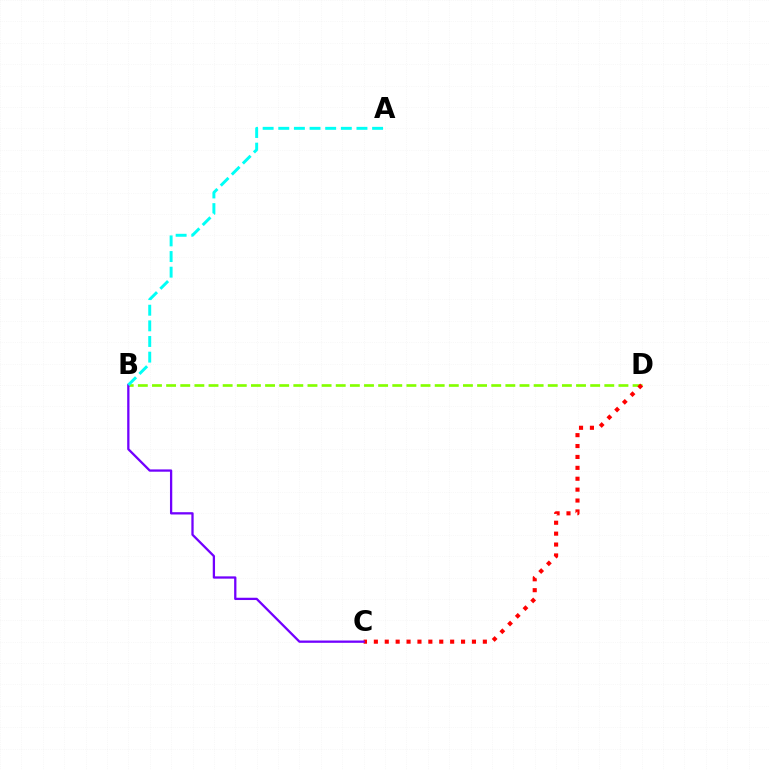{('B', 'D'): [{'color': '#84ff00', 'line_style': 'dashed', 'thickness': 1.92}], ('C', 'D'): [{'color': '#ff0000', 'line_style': 'dotted', 'thickness': 2.96}], ('B', 'C'): [{'color': '#7200ff', 'line_style': 'solid', 'thickness': 1.65}], ('A', 'B'): [{'color': '#00fff6', 'line_style': 'dashed', 'thickness': 2.12}]}